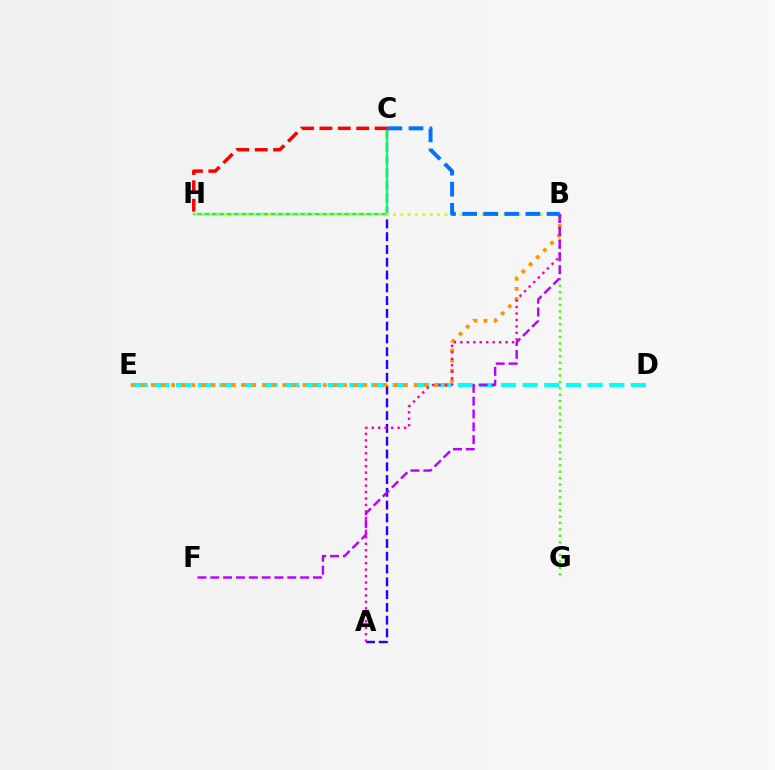{('A', 'C'): [{'color': '#2500ff', 'line_style': 'dashed', 'thickness': 1.74}], ('D', 'E'): [{'color': '#00fff6', 'line_style': 'dashed', 'thickness': 2.94}], ('B', 'E'): [{'color': '#ff9400', 'line_style': 'dotted', 'thickness': 2.75}], ('C', 'H'): [{'color': '#00ff5c', 'line_style': 'solid', 'thickness': 1.58}, {'color': '#ff0000', 'line_style': 'dashed', 'thickness': 2.5}], ('B', 'G'): [{'color': '#3dff00', 'line_style': 'dotted', 'thickness': 1.74}], ('A', 'B'): [{'color': '#ff00ac', 'line_style': 'dotted', 'thickness': 1.76}], ('B', 'H'): [{'color': '#d1ff00', 'line_style': 'dotted', 'thickness': 2.0}], ('B', 'F'): [{'color': '#b900ff', 'line_style': 'dashed', 'thickness': 1.74}], ('B', 'C'): [{'color': '#0074ff', 'line_style': 'dashed', 'thickness': 2.87}]}